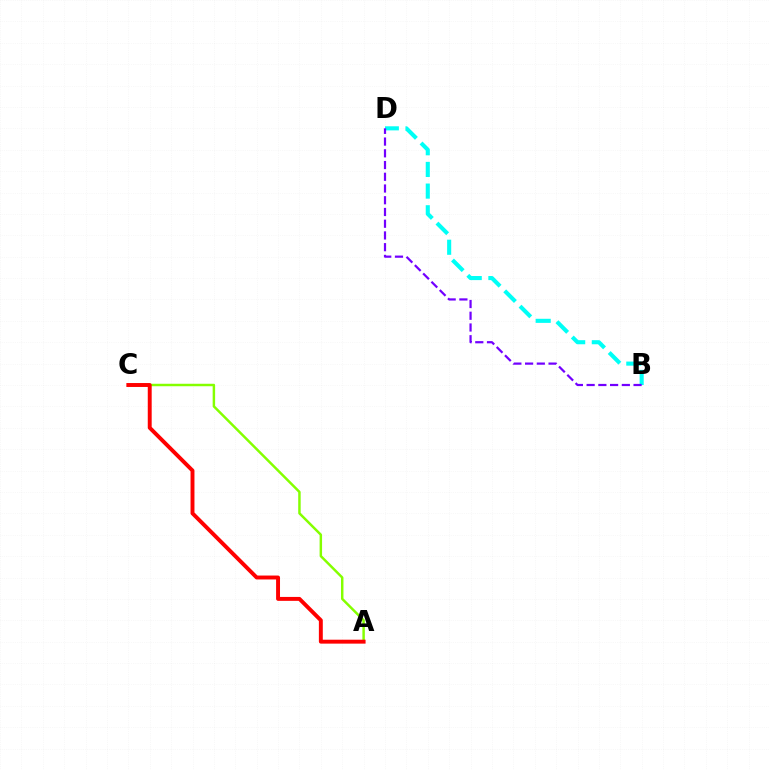{('B', 'D'): [{'color': '#00fff6', 'line_style': 'dashed', 'thickness': 2.94}, {'color': '#7200ff', 'line_style': 'dashed', 'thickness': 1.59}], ('A', 'C'): [{'color': '#84ff00', 'line_style': 'solid', 'thickness': 1.78}, {'color': '#ff0000', 'line_style': 'solid', 'thickness': 2.82}]}